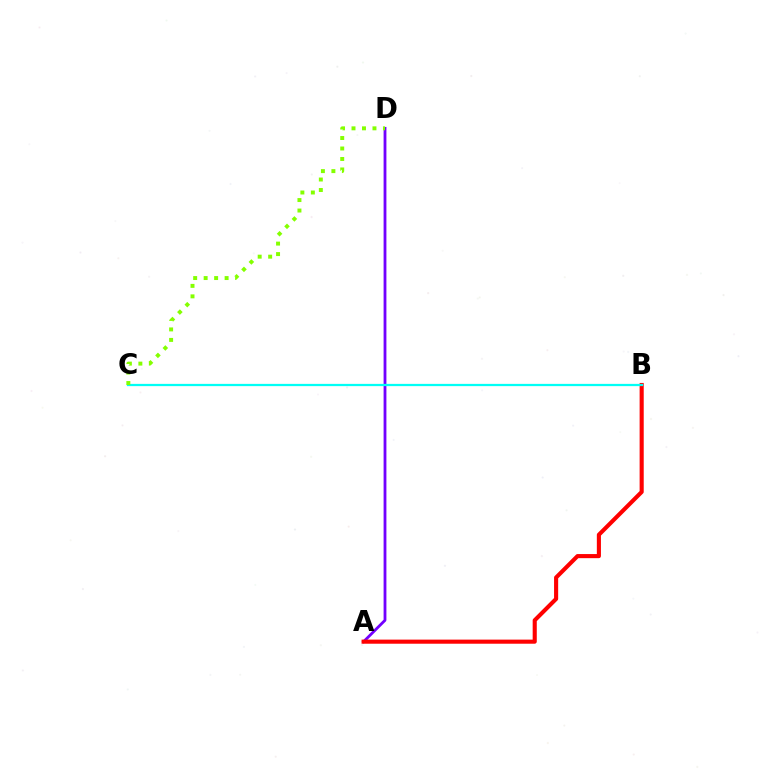{('A', 'D'): [{'color': '#7200ff', 'line_style': 'solid', 'thickness': 2.02}], ('A', 'B'): [{'color': '#ff0000', 'line_style': 'solid', 'thickness': 2.95}], ('B', 'C'): [{'color': '#00fff6', 'line_style': 'solid', 'thickness': 1.62}], ('C', 'D'): [{'color': '#84ff00', 'line_style': 'dotted', 'thickness': 2.85}]}